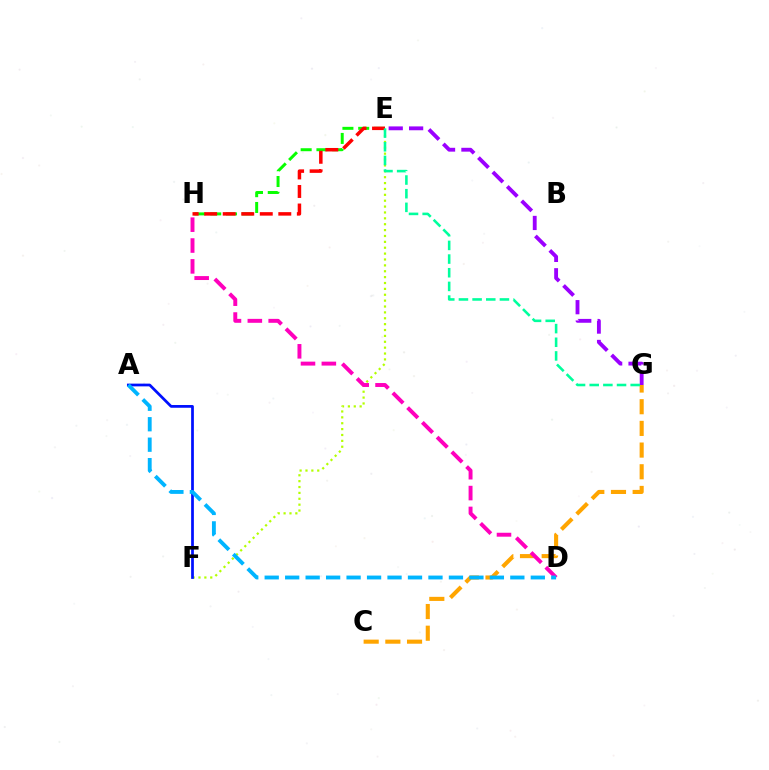{('E', 'F'): [{'color': '#b3ff00', 'line_style': 'dotted', 'thickness': 1.6}], ('E', 'H'): [{'color': '#08ff00', 'line_style': 'dashed', 'thickness': 2.14}, {'color': '#ff0000', 'line_style': 'dashed', 'thickness': 2.52}], ('A', 'F'): [{'color': '#0010ff', 'line_style': 'solid', 'thickness': 1.97}], ('C', 'G'): [{'color': '#ffa500', 'line_style': 'dashed', 'thickness': 2.95}], ('D', 'H'): [{'color': '#ff00bd', 'line_style': 'dashed', 'thickness': 2.83}], ('E', 'G'): [{'color': '#9b00ff', 'line_style': 'dashed', 'thickness': 2.77}, {'color': '#00ff9d', 'line_style': 'dashed', 'thickness': 1.86}], ('A', 'D'): [{'color': '#00b5ff', 'line_style': 'dashed', 'thickness': 2.78}]}